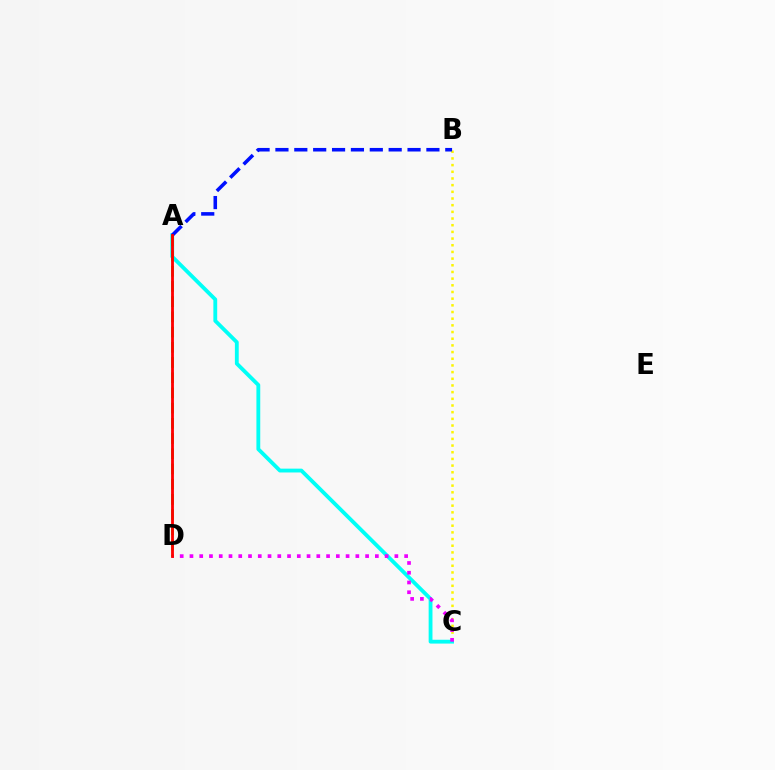{('A', 'C'): [{'color': '#00fff6', 'line_style': 'solid', 'thickness': 2.75}], ('B', 'C'): [{'color': '#fcf500', 'line_style': 'dotted', 'thickness': 1.81}], ('A', 'D'): [{'color': '#08ff00', 'line_style': 'dashed', 'thickness': 2.07}, {'color': '#ff0000', 'line_style': 'solid', 'thickness': 2.04}], ('C', 'D'): [{'color': '#ee00ff', 'line_style': 'dotted', 'thickness': 2.65}], ('A', 'B'): [{'color': '#0010ff', 'line_style': 'dashed', 'thickness': 2.56}]}